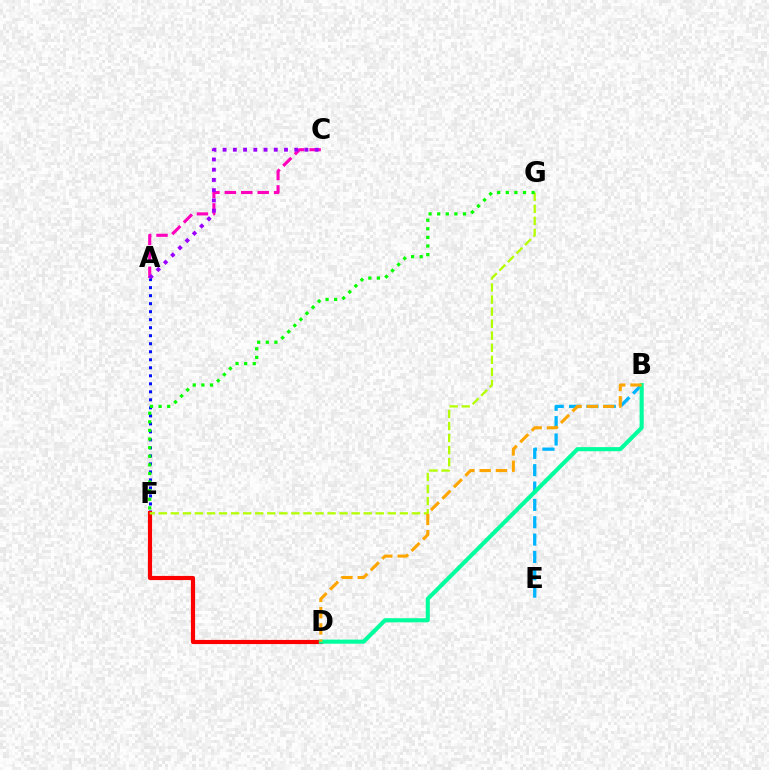{('A', 'C'): [{'color': '#ff00bd', 'line_style': 'dashed', 'thickness': 2.23}, {'color': '#9b00ff', 'line_style': 'dotted', 'thickness': 2.78}], ('B', 'E'): [{'color': '#00b5ff', 'line_style': 'dashed', 'thickness': 2.36}], ('A', 'F'): [{'color': '#0010ff', 'line_style': 'dotted', 'thickness': 2.18}], ('D', 'F'): [{'color': '#ff0000', 'line_style': 'solid', 'thickness': 2.99}], ('B', 'D'): [{'color': '#00ff9d', 'line_style': 'solid', 'thickness': 2.95}, {'color': '#ffa500', 'line_style': 'dashed', 'thickness': 2.21}], ('F', 'G'): [{'color': '#b3ff00', 'line_style': 'dashed', 'thickness': 1.64}, {'color': '#08ff00', 'line_style': 'dotted', 'thickness': 2.34}]}